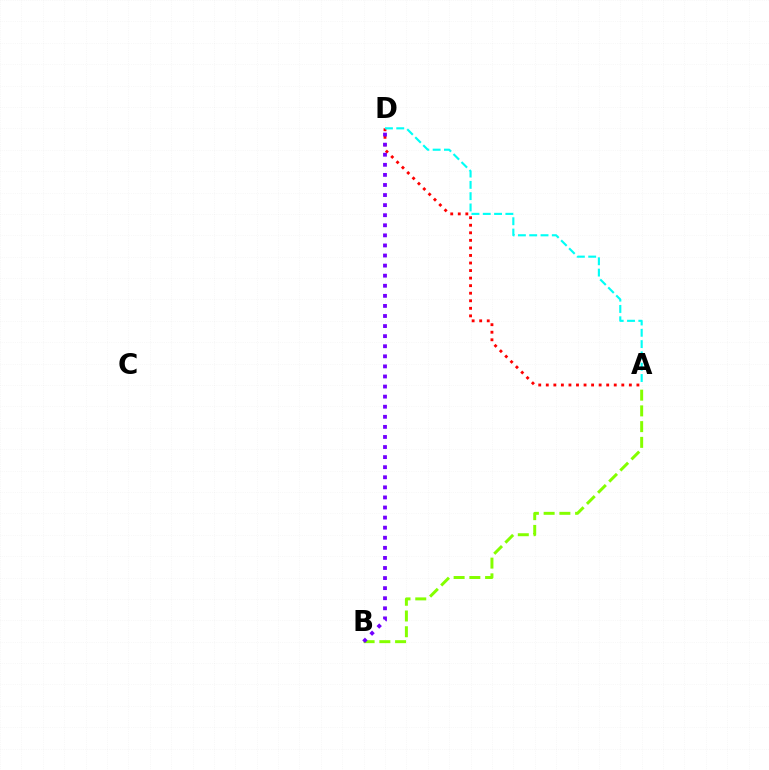{('A', 'D'): [{'color': '#ff0000', 'line_style': 'dotted', 'thickness': 2.05}, {'color': '#00fff6', 'line_style': 'dashed', 'thickness': 1.54}], ('A', 'B'): [{'color': '#84ff00', 'line_style': 'dashed', 'thickness': 2.14}], ('B', 'D'): [{'color': '#7200ff', 'line_style': 'dotted', 'thickness': 2.74}]}